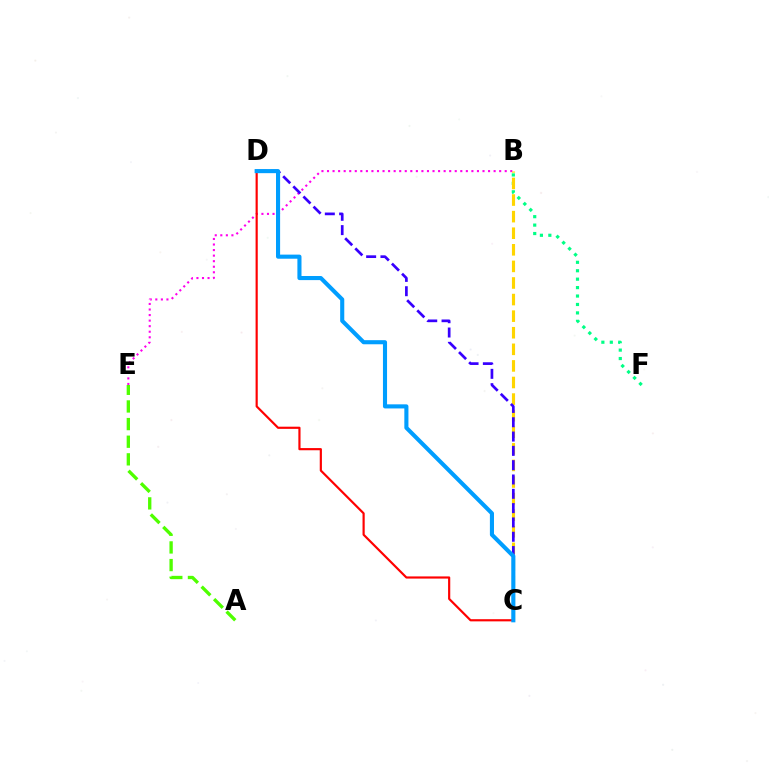{('B', 'F'): [{'color': '#00ff86', 'line_style': 'dotted', 'thickness': 2.29}], ('B', 'E'): [{'color': '#ff00ed', 'line_style': 'dotted', 'thickness': 1.51}], ('B', 'C'): [{'color': '#ffd500', 'line_style': 'dashed', 'thickness': 2.25}], ('C', 'D'): [{'color': '#3700ff', 'line_style': 'dashed', 'thickness': 1.94}, {'color': '#ff0000', 'line_style': 'solid', 'thickness': 1.57}, {'color': '#009eff', 'line_style': 'solid', 'thickness': 2.95}], ('A', 'E'): [{'color': '#4fff00', 'line_style': 'dashed', 'thickness': 2.4}]}